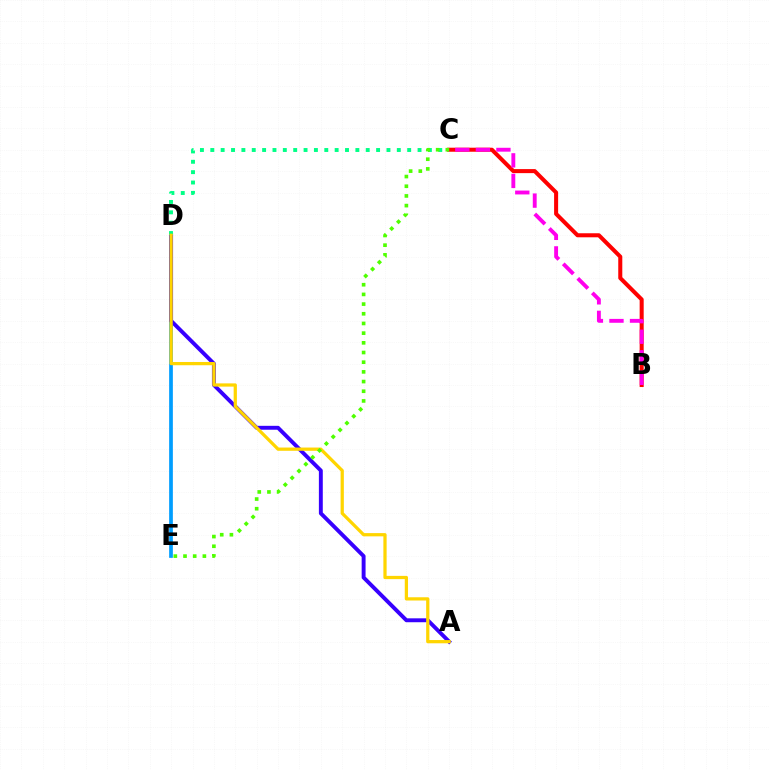{('B', 'C'): [{'color': '#ff0000', 'line_style': 'solid', 'thickness': 2.91}, {'color': '#ff00ed', 'line_style': 'dashed', 'thickness': 2.79}], ('D', 'E'): [{'color': '#009eff', 'line_style': 'solid', 'thickness': 2.68}], ('A', 'D'): [{'color': '#3700ff', 'line_style': 'solid', 'thickness': 2.81}, {'color': '#ffd500', 'line_style': 'solid', 'thickness': 2.34}], ('C', 'D'): [{'color': '#00ff86', 'line_style': 'dotted', 'thickness': 2.82}], ('C', 'E'): [{'color': '#4fff00', 'line_style': 'dotted', 'thickness': 2.63}]}